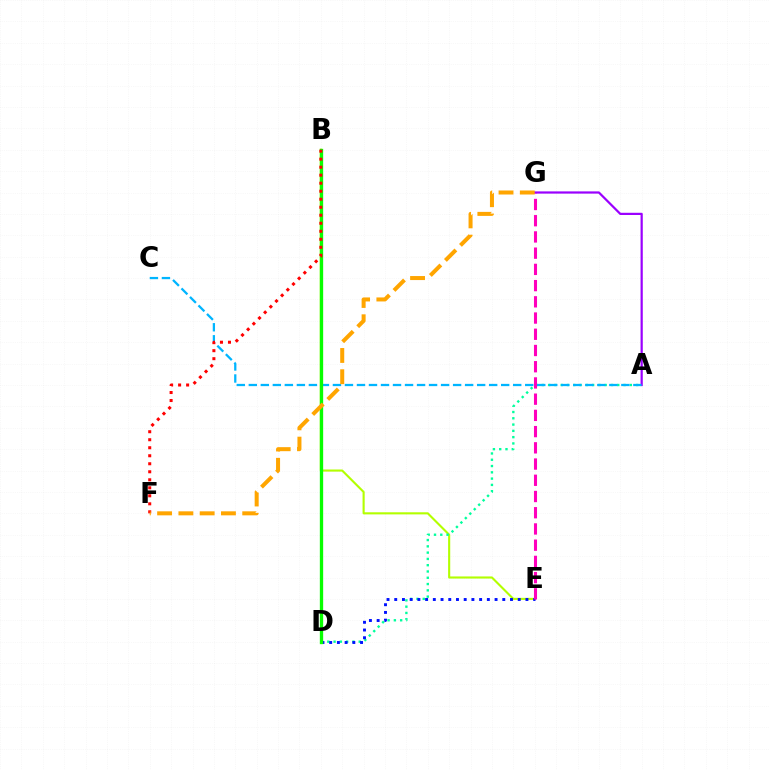{('A', 'G'): [{'color': '#9b00ff', 'line_style': 'solid', 'thickness': 1.6}], ('B', 'E'): [{'color': '#b3ff00', 'line_style': 'solid', 'thickness': 1.52}], ('A', 'D'): [{'color': '#00ff9d', 'line_style': 'dotted', 'thickness': 1.71}], ('A', 'C'): [{'color': '#00b5ff', 'line_style': 'dashed', 'thickness': 1.63}], ('D', 'E'): [{'color': '#0010ff', 'line_style': 'dotted', 'thickness': 2.1}], ('B', 'D'): [{'color': '#08ff00', 'line_style': 'solid', 'thickness': 2.39}], ('B', 'F'): [{'color': '#ff0000', 'line_style': 'dotted', 'thickness': 2.18}], ('E', 'G'): [{'color': '#ff00bd', 'line_style': 'dashed', 'thickness': 2.2}], ('F', 'G'): [{'color': '#ffa500', 'line_style': 'dashed', 'thickness': 2.89}]}